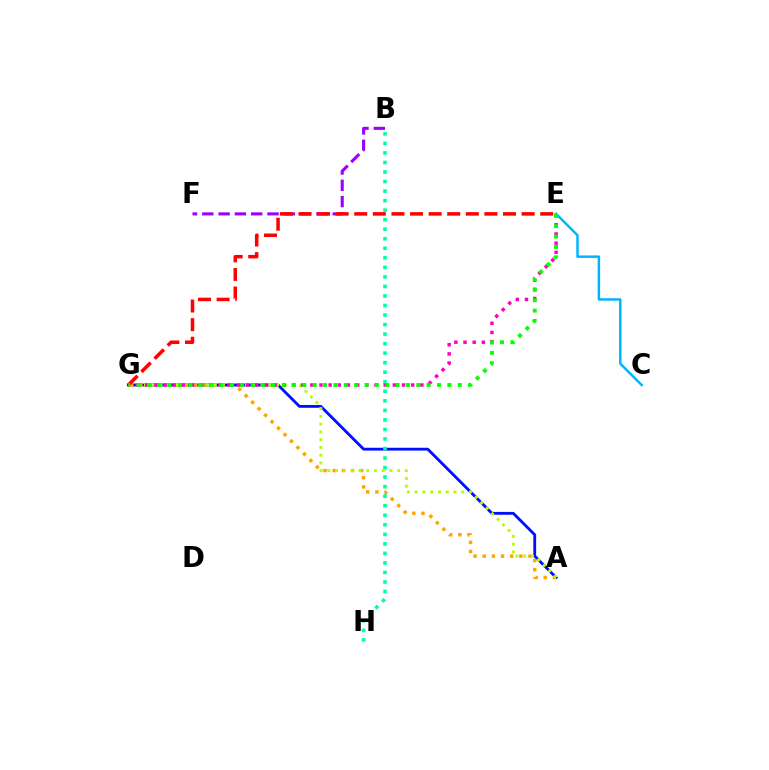{('A', 'G'): [{'color': '#0010ff', 'line_style': 'solid', 'thickness': 2.04}, {'color': '#ffa500', 'line_style': 'dotted', 'thickness': 2.49}, {'color': '#b3ff00', 'line_style': 'dotted', 'thickness': 2.11}], ('B', 'F'): [{'color': '#9b00ff', 'line_style': 'dashed', 'thickness': 2.21}], ('C', 'E'): [{'color': '#00b5ff', 'line_style': 'solid', 'thickness': 1.78}], ('B', 'H'): [{'color': '#00ff9d', 'line_style': 'dotted', 'thickness': 2.59}], ('E', 'G'): [{'color': '#ff00bd', 'line_style': 'dotted', 'thickness': 2.49}, {'color': '#ff0000', 'line_style': 'dashed', 'thickness': 2.53}, {'color': '#08ff00', 'line_style': 'dotted', 'thickness': 2.81}]}